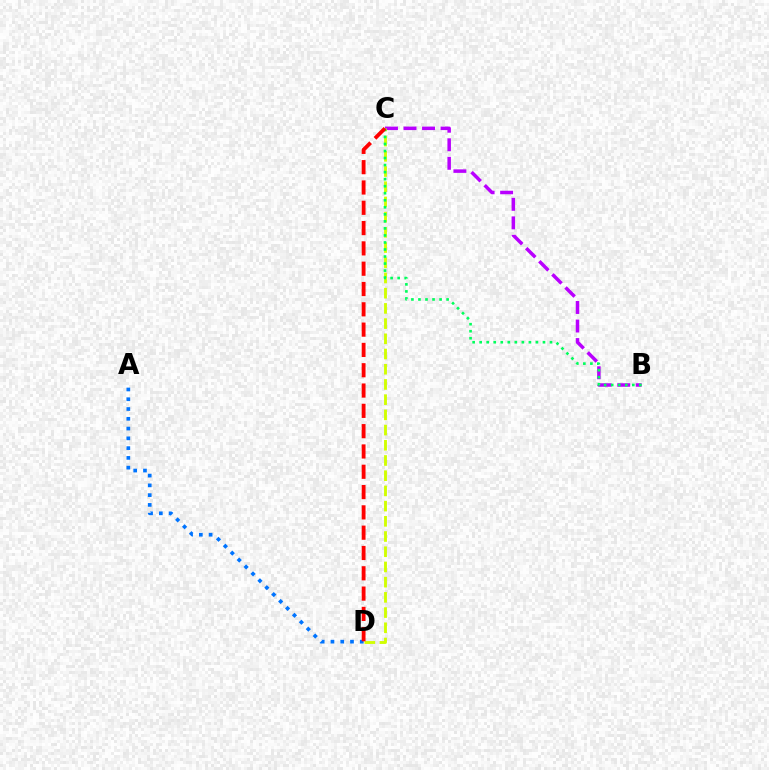{('B', 'C'): [{'color': '#b900ff', 'line_style': 'dashed', 'thickness': 2.52}, {'color': '#00ff5c', 'line_style': 'dotted', 'thickness': 1.91}], ('C', 'D'): [{'color': '#d1ff00', 'line_style': 'dashed', 'thickness': 2.07}, {'color': '#ff0000', 'line_style': 'dashed', 'thickness': 2.76}], ('A', 'D'): [{'color': '#0074ff', 'line_style': 'dotted', 'thickness': 2.66}]}